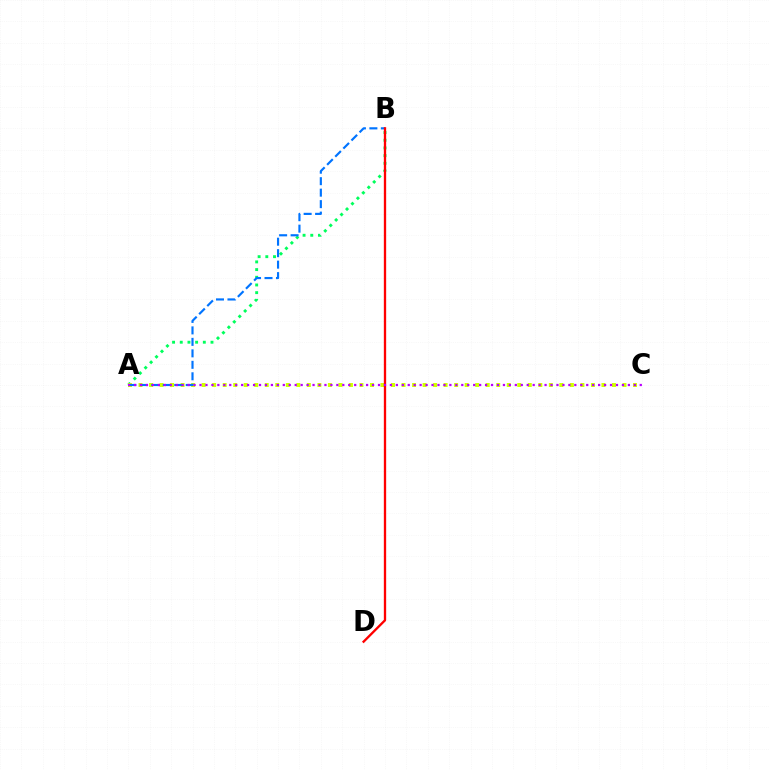{('A', 'B'): [{'color': '#00ff5c', 'line_style': 'dotted', 'thickness': 2.09}, {'color': '#0074ff', 'line_style': 'dashed', 'thickness': 1.56}], ('A', 'C'): [{'color': '#d1ff00', 'line_style': 'dotted', 'thickness': 2.86}, {'color': '#b900ff', 'line_style': 'dotted', 'thickness': 1.62}], ('B', 'D'): [{'color': '#ff0000', 'line_style': 'solid', 'thickness': 1.67}]}